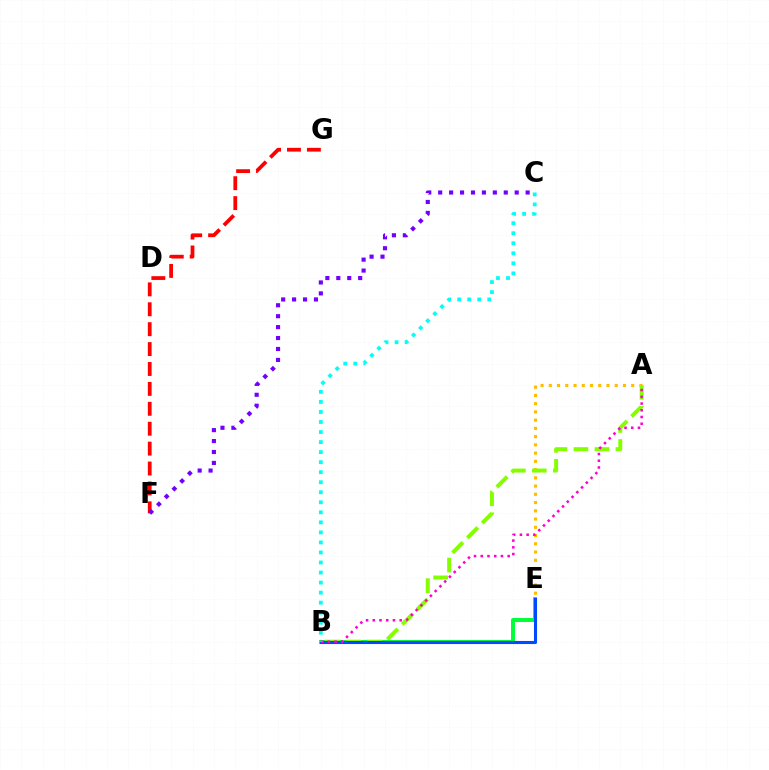{('B', 'E'): [{'color': '#00ff39', 'line_style': 'solid', 'thickness': 2.85}, {'color': '#004bff', 'line_style': 'solid', 'thickness': 2.22}], ('A', 'E'): [{'color': '#ffbd00', 'line_style': 'dotted', 'thickness': 2.24}], ('A', 'B'): [{'color': '#84ff00', 'line_style': 'dashed', 'thickness': 2.85}, {'color': '#ff00cf', 'line_style': 'dotted', 'thickness': 1.83}], ('F', 'G'): [{'color': '#ff0000', 'line_style': 'dashed', 'thickness': 2.7}], ('C', 'F'): [{'color': '#7200ff', 'line_style': 'dotted', 'thickness': 2.97}], ('B', 'C'): [{'color': '#00fff6', 'line_style': 'dotted', 'thickness': 2.73}]}